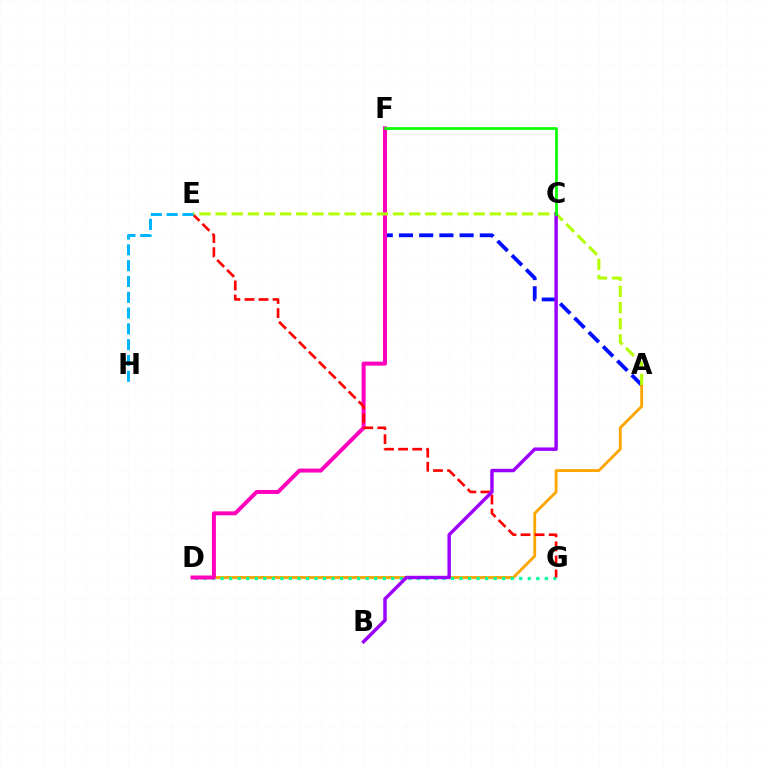{('A', 'F'): [{'color': '#0010ff', 'line_style': 'dashed', 'thickness': 2.75}], ('A', 'D'): [{'color': '#ffa500', 'line_style': 'solid', 'thickness': 2.04}], ('D', 'G'): [{'color': '#00ff9d', 'line_style': 'dotted', 'thickness': 2.32}], ('D', 'F'): [{'color': '#ff00bd', 'line_style': 'solid', 'thickness': 2.86}], ('E', 'G'): [{'color': '#ff0000', 'line_style': 'dashed', 'thickness': 1.91}], ('A', 'E'): [{'color': '#b3ff00', 'line_style': 'dashed', 'thickness': 2.19}], ('B', 'C'): [{'color': '#9b00ff', 'line_style': 'solid', 'thickness': 2.48}], ('C', 'F'): [{'color': '#08ff00', 'line_style': 'solid', 'thickness': 1.94}], ('E', 'H'): [{'color': '#00b5ff', 'line_style': 'dashed', 'thickness': 2.15}]}